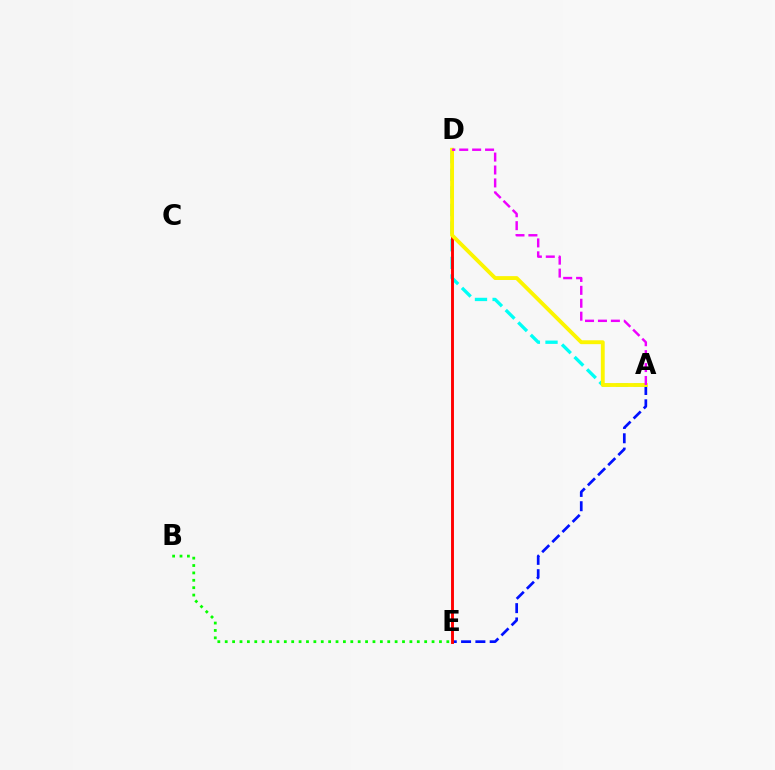{('A', 'E'): [{'color': '#0010ff', 'line_style': 'dashed', 'thickness': 1.94}], ('A', 'D'): [{'color': '#00fff6', 'line_style': 'dashed', 'thickness': 2.4}, {'color': '#fcf500', 'line_style': 'solid', 'thickness': 2.78}, {'color': '#ee00ff', 'line_style': 'dashed', 'thickness': 1.76}], ('D', 'E'): [{'color': '#ff0000', 'line_style': 'solid', 'thickness': 2.09}], ('B', 'E'): [{'color': '#08ff00', 'line_style': 'dotted', 'thickness': 2.01}]}